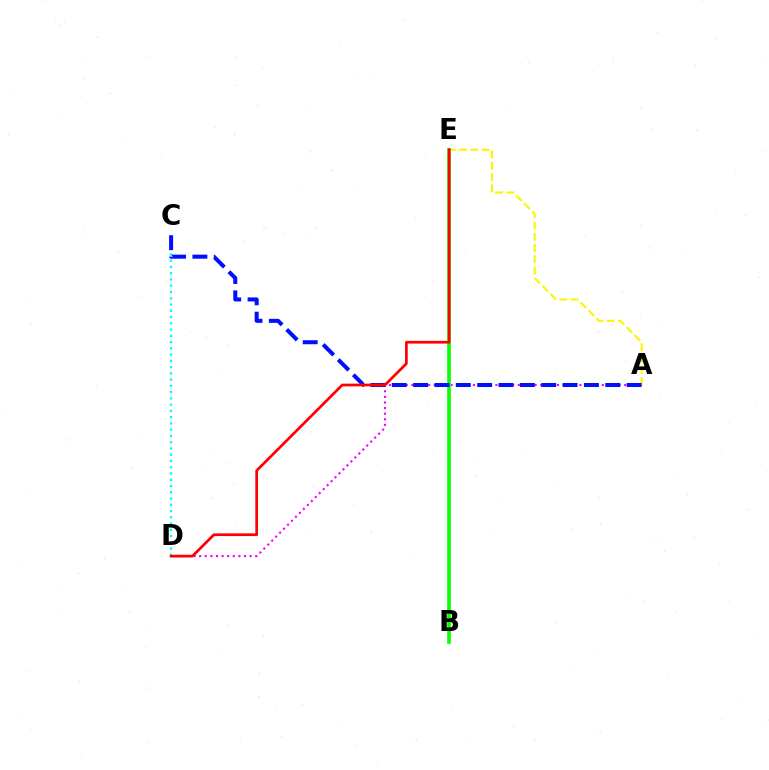{('A', 'D'): [{'color': '#ee00ff', 'line_style': 'dotted', 'thickness': 1.52}], ('A', 'E'): [{'color': '#fcf500', 'line_style': 'dashed', 'thickness': 1.53}], ('B', 'E'): [{'color': '#08ff00', 'line_style': 'solid', 'thickness': 2.63}], ('C', 'D'): [{'color': '#00fff6', 'line_style': 'dotted', 'thickness': 1.7}], ('A', 'C'): [{'color': '#0010ff', 'line_style': 'dashed', 'thickness': 2.9}], ('D', 'E'): [{'color': '#ff0000', 'line_style': 'solid', 'thickness': 1.95}]}